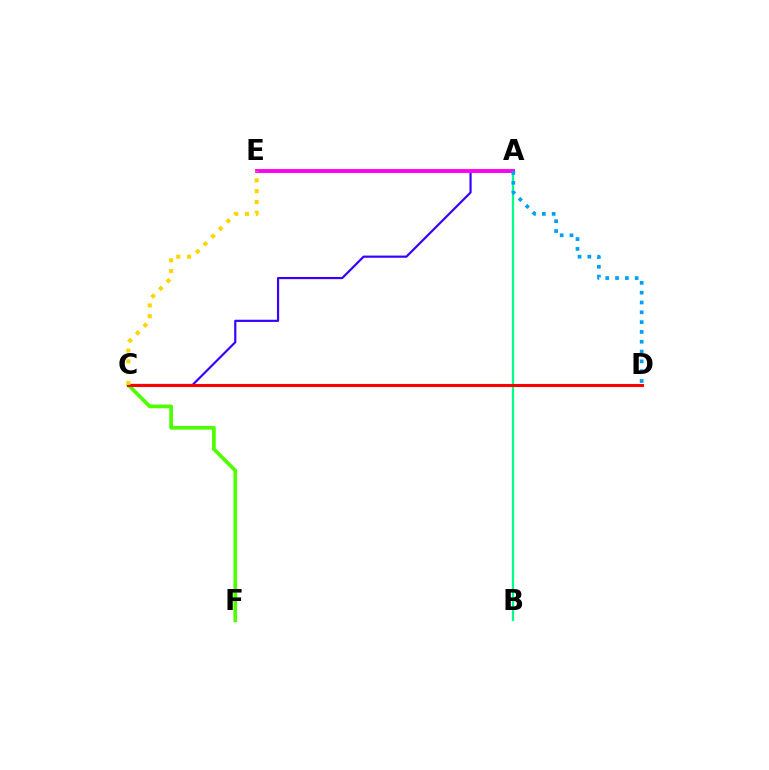{('A', 'B'): [{'color': '#00ff86', 'line_style': 'solid', 'thickness': 1.61}], ('A', 'C'): [{'color': '#3700ff', 'line_style': 'solid', 'thickness': 1.57}], ('C', 'F'): [{'color': '#4fff00', 'line_style': 'solid', 'thickness': 2.67}], ('A', 'E'): [{'color': '#ff00ed', 'line_style': 'solid', 'thickness': 2.8}], ('C', 'D'): [{'color': '#ff0000', 'line_style': 'solid', 'thickness': 2.22}], ('A', 'D'): [{'color': '#009eff', 'line_style': 'dotted', 'thickness': 2.67}], ('C', 'E'): [{'color': '#ffd500', 'line_style': 'dotted', 'thickness': 2.93}]}